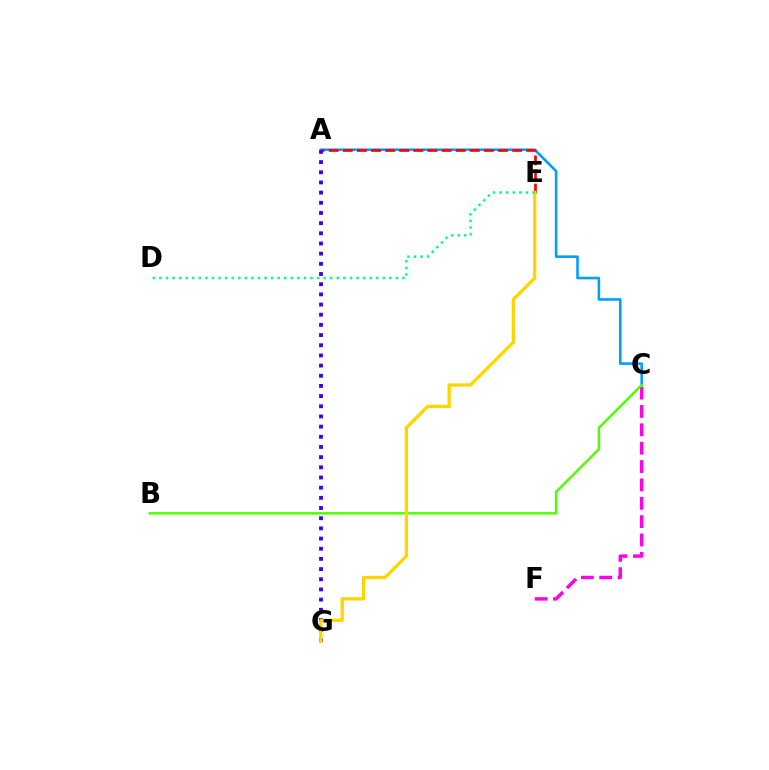{('C', 'F'): [{'color': '#ff00ed', 'line_style': 'dashed', 'thickness': 2.49}], ('A', 'C'): [{'color': '#009eff', 'line_style': 'solid', 'thickness': 1.86}], ('B', 'C'): [{'color': '#4fff00', 'line_style': 'solid', 'thickness': 1.79}], ('A', 'E'): [{'color': '#ff0000', 'line_style': 'dashed', 'thickness': 1.92}], ('A', 'G'): [{'color': '#3700ff', 'line_style': 'dotted', 'thickness': 2.76}], ('E', 'G'): [{'color': '#ffd500', 'line_style': 'solid', 'thickness': 2.38}], ('D', 'E'): [{'color': '#00ff86', 'line_style': 'dotted', 'thickness': 1.78}]}